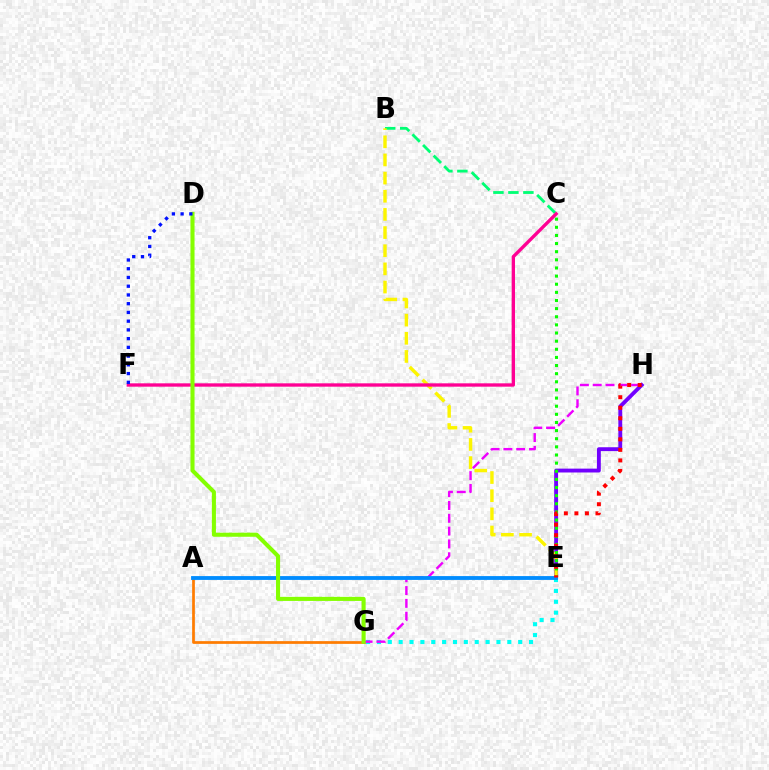{('E', 'H'): [{'color': '#7200ff', 'line_style': 'solid', 'thickness': 2.78}, {'color': '#ff0000', 'line_style': 'dotted', 'thickness': 2.86}], ('B', 'C'): [{'color': '#00ff74', 'line_style': 'dashed', 'thickness': 2.03}], ('B', 'E'): [{'color': '#fcf500', 'line_style': 'dashed', 'thickness': 2.47}], ('A', 'G'): [{'color': '#ff7c00', 'line_style': 'solid', 'thickness': 1.96}], ('E', 'G'): [{'color': '#00fff6', 'line_style': 'dotted', 'thickness': 2.95}], ('C', 'E'): [{'color': '#08ff00', 'line_style': 'dotted', 'thickness': 2.21}], ('G', 'H'): [{'color': '#ee00ff', 'line_style': 'dashed', 'thickness': 1.74}], ('C', 'F'): [{'color': '#ff0094', 'line_style': 'solid', 'thickness': 2.41}], ('A', 'E'): [{'color': '#008cff', 'line_style': 'solid', 'thickness': 2.76}], ('D', 'G'): [{'color': '#84ff00', 'line_style': 'solid', 'thickness': 2.93}], ('D', 'F'): [{'color': '#0010ff', 'line_style': 'dotted', 'thickness': 2.37}]}